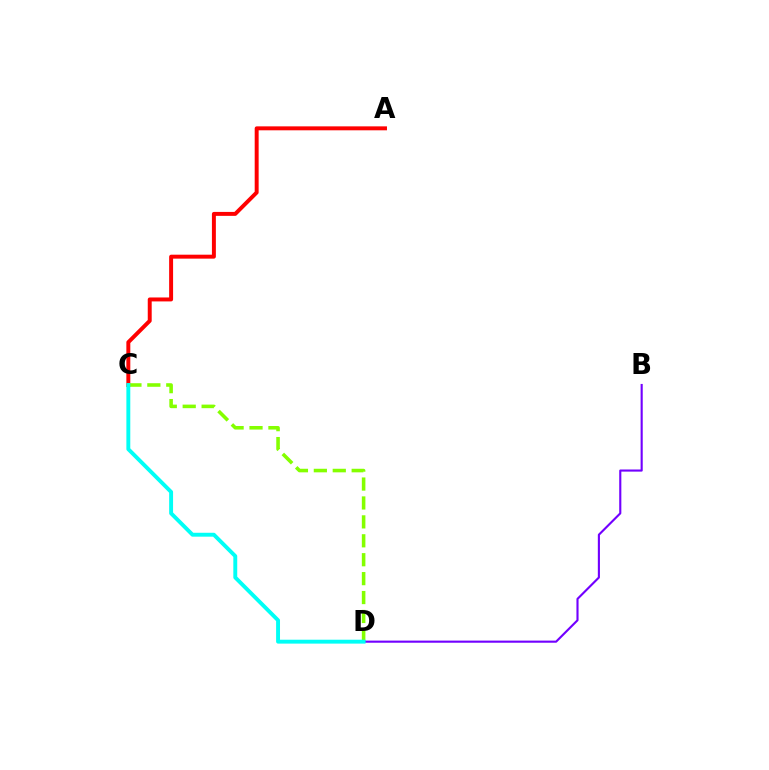{('A', 'C'): [{'color': '#ff0000', 'line_style': 'solid', 'thickness': 2.84}], ('C', 'D'): [{'color': '#84ff00', 'line_style': 'dashed', 'thickness': 2.57}, {'color': '#00fff6', 'line_style': 'solid', 'thickness': 2.81}], ('B', 'D'): [{'color': '#7200ff', 'line_style': 'solid', 'thickness': 1.53}]}